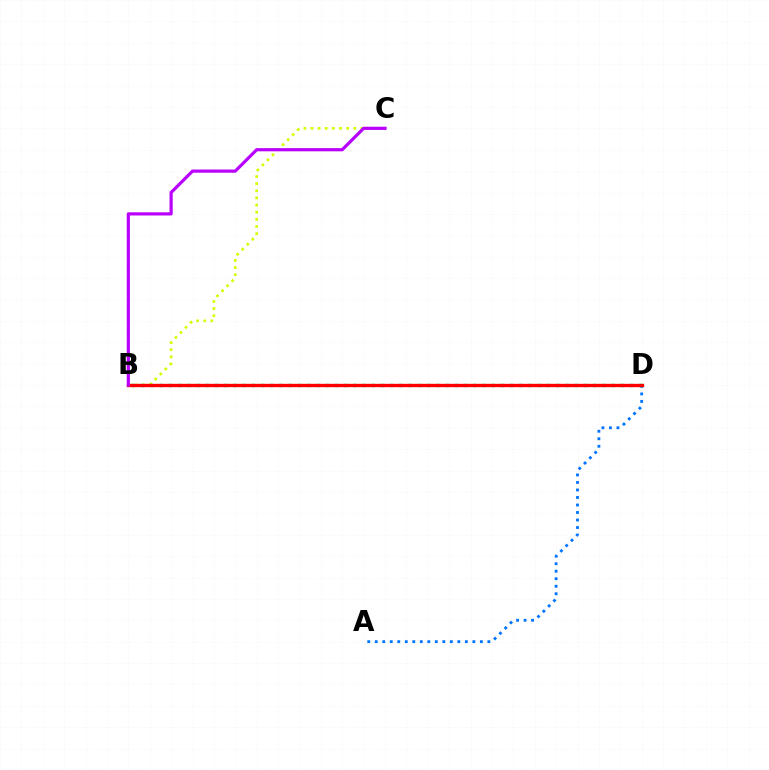{('B', 'C'): [{'color': '#d1ff00', 'line_style': 'dotted', 'thickness': 1.94}, {'color': '#b900ff', 'line_style': 'solid', 'thickness': 2.3}], ('A', 'D'): [{'color': '#0074ff', 'line_style': 'dotted', 'thickness': 2.04}], ('B', 'D'): [{'color': '#00ff5c', 'line_style': 'dotted', 'thickness': 2.51}, {'color': '#ff0000', 'line_style': 'solid', 'thickness': 2.41}]}